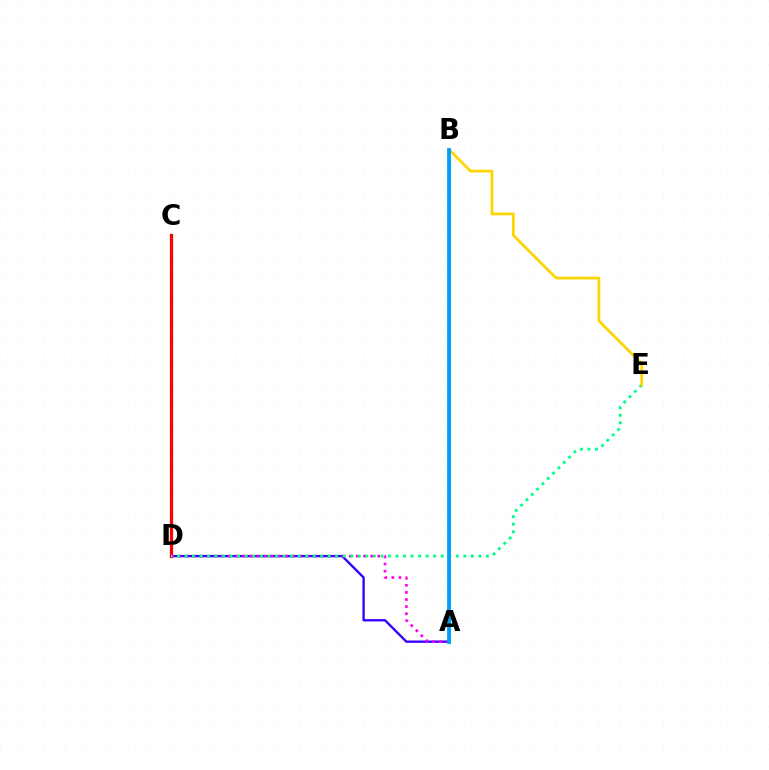{('A', 'D'): [{'color': '#3700ff', 'line_style': 'solid', 'thickness': 1.7}, {'color': '#ff00ed', 'line_style': 'dotted', 'thickness': 1.93}], ('C', 'D'): [{'color': '#ff0000', 'line_style': 'solid', 'thickness': 2.33}], ('D', 'E'): [{'color': '#00ff86', 'line_style': 'dotted', 'thickness': 2.05}], ('B', 'E'): [{'color': '#ffd500', 'line_style': 'solid', 'thickness': 1.96}], ('A', 'B'): [{'color': '#4fff00', 'line_style': 'solid', 'thickness': 2.19}, {'color': '#009eff', 'line_style': 'solid', 'thickness': 2.73}]}